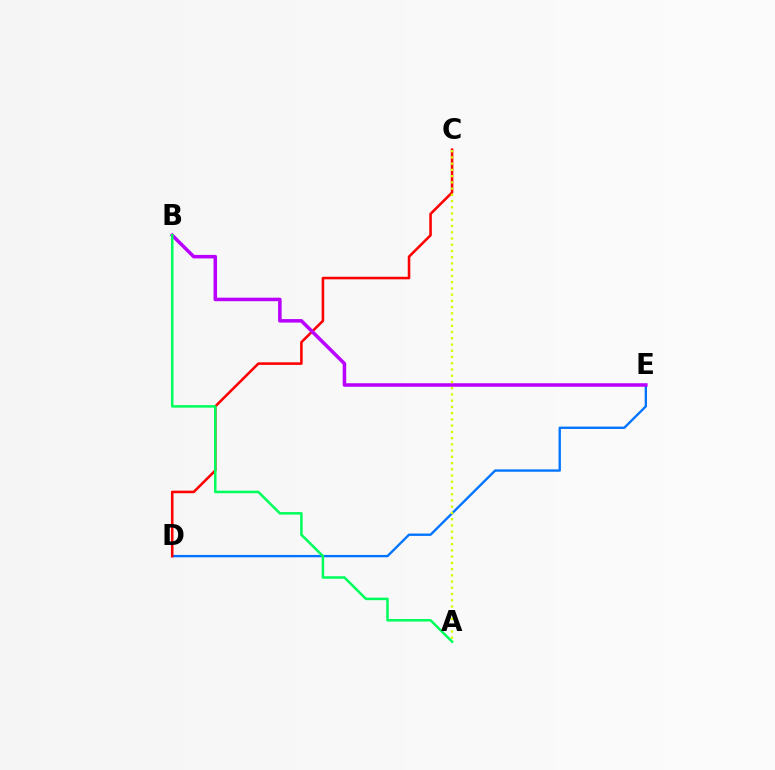{('D', 'E'): [{'color': '#0074ff', 'line_style': 'solid', 'thickness': 1.69}], ('C', 'D'): [{'color': '#ff0000', 'line_style': 'solid', 'thickness': 1.85}], ('B', 'E'): [{'color': '#b900ff', 'line_style': 'solid', 'thickness': 2.53}], ('A', 'B'): [{'color': '#00ff5c', 'line_style': 'solid', 'thickness': 1.82}], ('A', 'C'): [{'color': '#d1ff00', 'line_style': 'dotted', 'thickness': 1.69}]}